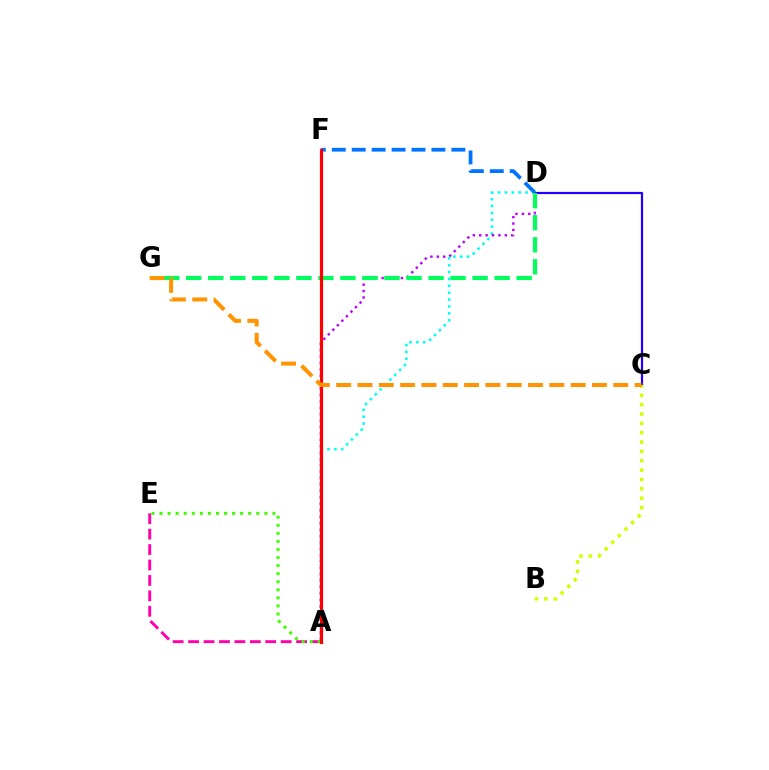{('A', 'D'): [{'color': '#00fff6', 'line_style': 'dotted', 'thickness': 1.87}, {'color': '#b900ff', 'line_style': 'dotted', 'thickness': 1.74}], ('C', 'D'): [{'color': '#2500ff', 'line_style': 'solid', 'thickness': 1.59}], ('D', 'F'): [{'color': '#0074ff', 'line_style': 'dashed', 'thickness': 2.71}], ('A', 'E'): [{'color': '#ff00ac', 'line_style': 'dashed', 'thickness': 2.1}, {'color': '#3dff00', 'line_style': 'dotted', 'thickness': 2.19}], ('B', 'C'): [{'color': '#d1ff00', 'line_style': 'dotted', 'thickness': 2.54}], ('D', 'G'): [{'color': '#00ff5c', 'line_style': 'dashed', 'thickness': 2.99}], ('A', 'F'): [{'color': '#ff0000', 'line_style': 'solid', 'thickness': 2.3}], ('C', 'G'): [{'color': '#ff9400', 'line_style': 'dashed', 'thickness': 2.9}]}